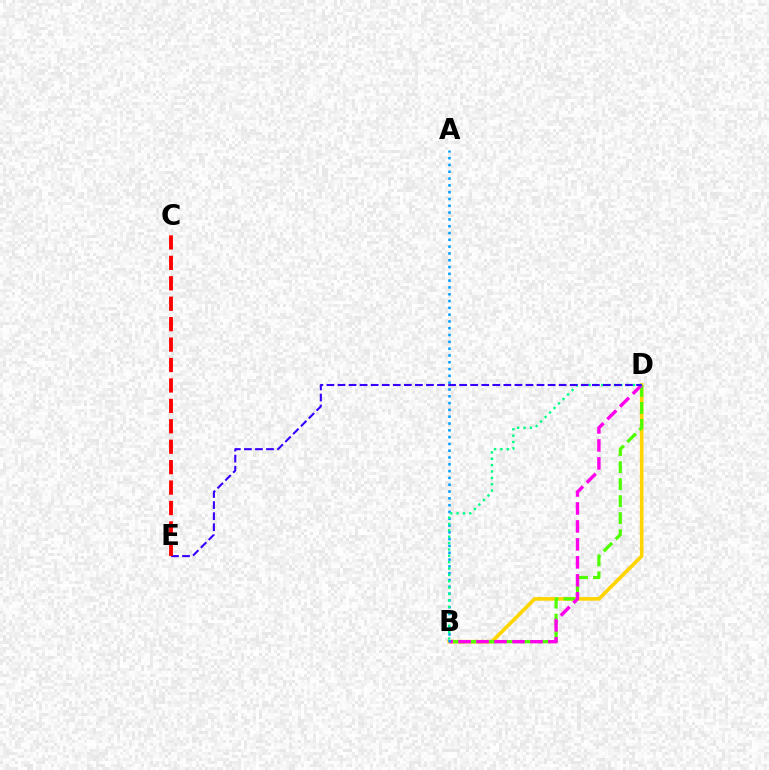{('B', 'D'): [{'color': '#ffd500', 'line_style': 'solid', 'thickness': 2.61}, {'color': '#4fff00', 'line_style': 'dashed', 'thickness': 2.31}, {'color': '#ff00ed', 'line_style': 'dashed', 'thickness': 2.44}, {'color': '#00ff86', 'line_style': 'dotted', 'thickness': 1.73}], ('A', 'B'): [{'color': '#009eff', 'line_style': 'dotted', 'thickness': 1.85}], ('D', 'E'): [{'color': '#3700ff', 'line_style': 'dashed', 'thickness': 1.5}], ('C', 'E'): [{'color': '#ff0000', 'line_style': 'dashed', 'thickness': 2.78}]}